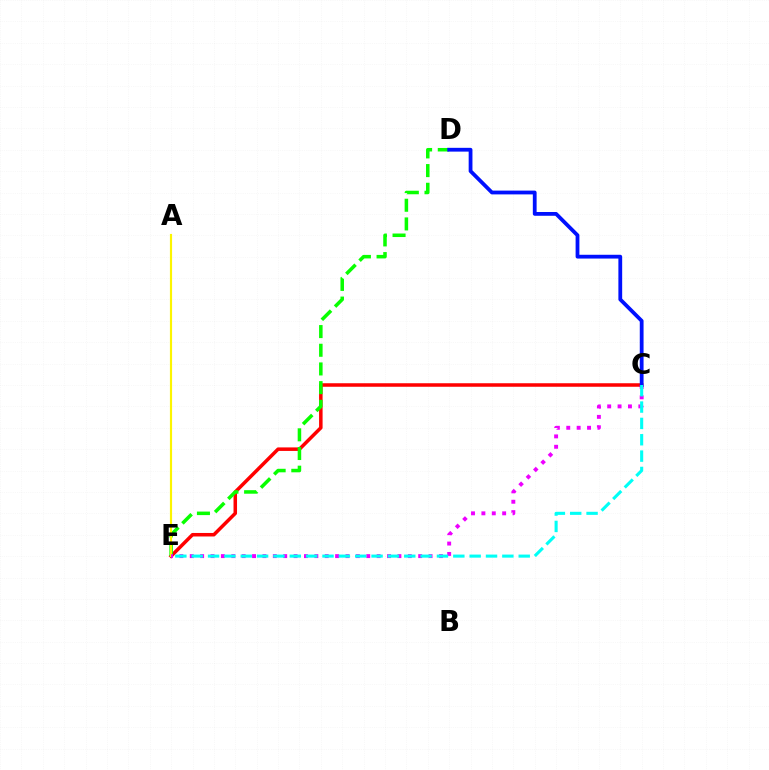{('C', 'E'): [{'color': '#ff0000', 'line_style': 'solid', 'thickness': 2.53}, {'color': '#ee00ff', 'line_style': 'dotted', 'thickness': 2.82}, {'color': '#00fff6', 'line_style': 'dashed', 'thickness': 2.22}], ('D', 'E'): [{'color': '#08ff00', 'line_style': 'dashed', 'thickness': 2.54}], ('A', 'E'): [{'color': '#fcf500', 'line_style': 'solid', 'thickness': 1.56}], ('C', 'D'): [{'color': '#0010ff', 'line_style': 'solid', 'thickness': 2.73}]}